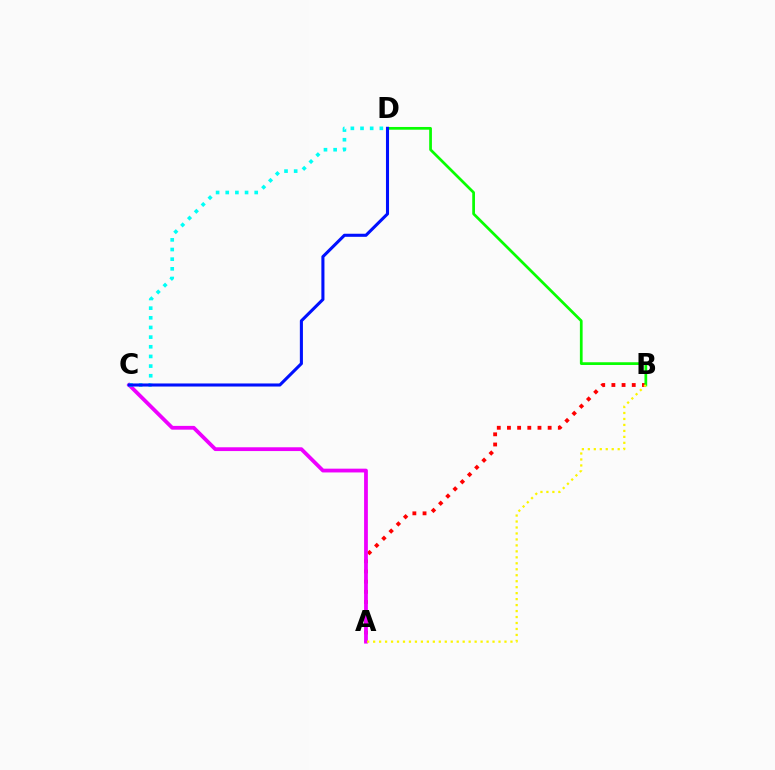{('A', 'B'): [{'color': '#ff0000', 'line_style': 'dotted', 'thickness': 2.76}, {'color': '#fcf500', 'line_style': 'dotted', 'thickness': 1.62}], ('A', 'C'): [{'color': '#ee00ff', 'line_style': 'solid', 'thickness': 2.72}], ('B', 'D'): [{'color': '#08ff00', 'line_style': 'solid', 'thickness': 1.96}], ('C', 'D'): [{'color': '#00fff6', 'line_style': 'dotted', 'thickness': 2.62}, {'color': '#0010ff', 'line_style': 'solid', 'thickness': 2.21}]}